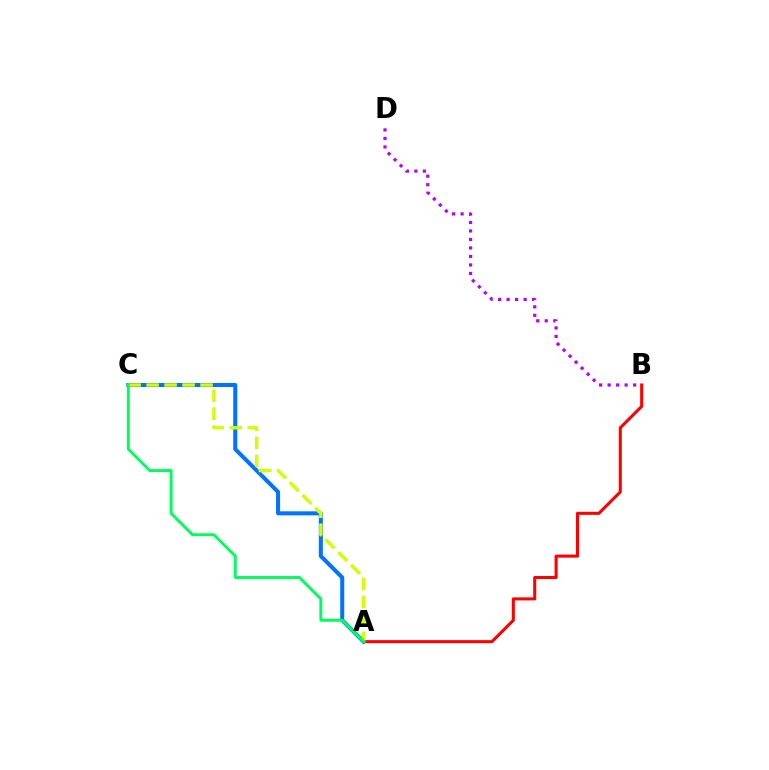{('A', 'B'): [{'color': '#ff0000', 'line_style': 'solid', 'thickness': 2.2}], ('A', 'C'): [{'color': '#0074ff', 'line_style': 'solid', 'thickness': 2.91}, {'color': '#d1ff00', 'line_style': 'dashed', 'thickness': 2.44}, {'color': '#00ff5c', 'line_style': 'solid', 'thickness': 2.1}], ('B', 'D'): [{'color': '#b900ff', 'line_style': 'dotted', 'thickness': 2.31}]}